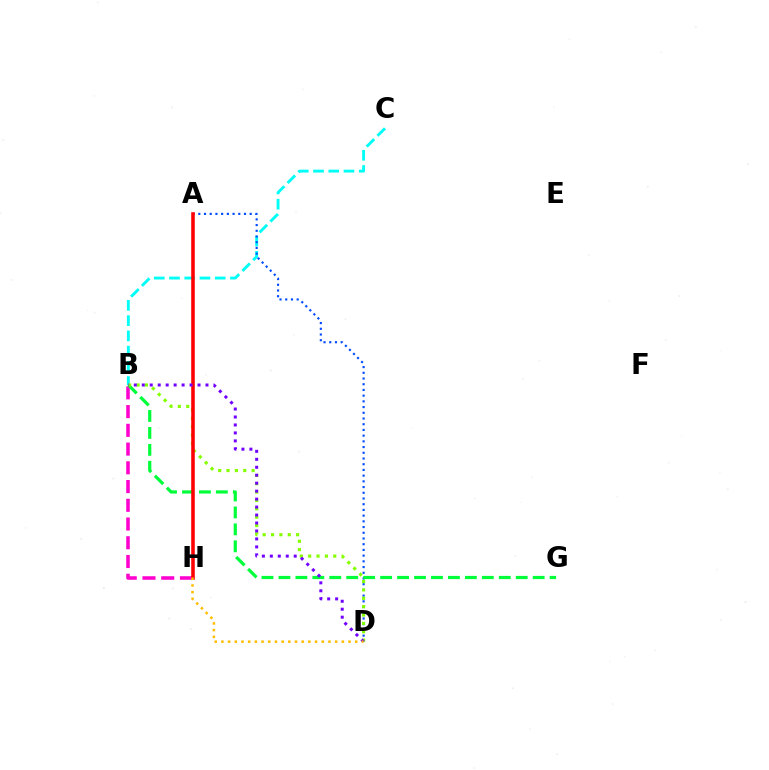{('B', 'C'): [{'color': '#00fff6', 'line_style': 'dashed', 'thickness': 2.07}], ('A', 'D'): [{'color': '#004bff', 'line_style': 'dotted', 'thickness': 1.55}], ('B', 'H'): [{'color': '#ff00cf', 'line_style': 'dashed', 'thickness': 2.55}], ('B', 'G'): [{'color': '#00ff39', 'line_style': 'dashed', 'thickness': 2.3}], ('B', 'D'): [{'color': '#84ff00', 'line_style': 'dotted', 'thickness': 2.27}, {'color': '#7200ff', 'line_style': 'dotted', 'thickness': 2.16}], ('A', 'H'): [{'color': '#ff0000', 'line_style': 'solid', 'thickness': 2.56}], ('D', 'H'): [{'color': '#ffbd00', 'line_style': 'dotted', 'thickness': 1.82}]}